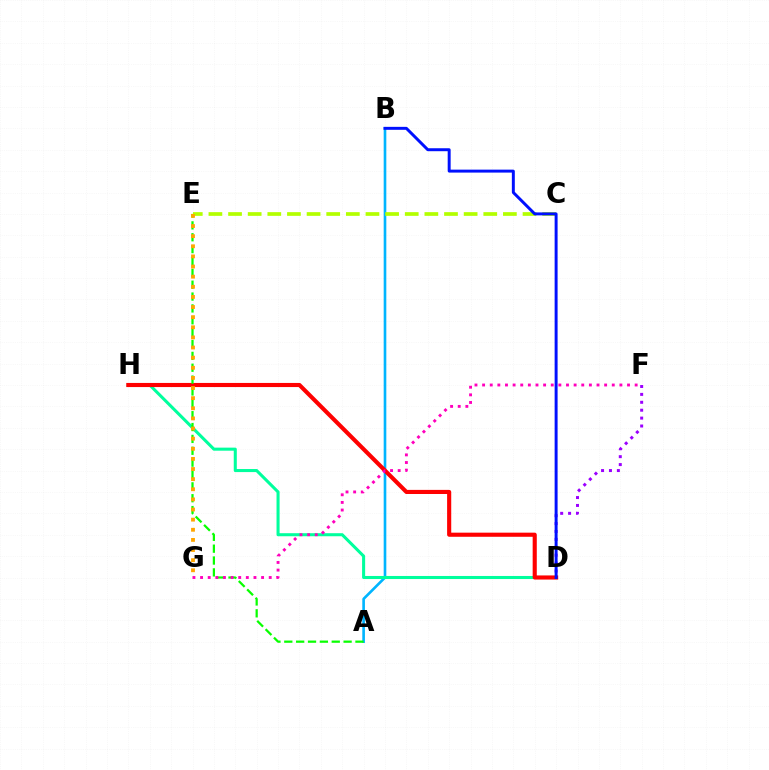{('A', 'B'): [{'color': '#00b5ff', 'line_style': 'solid', 'thickness': 1.9}], ('D', 'F'): [{'color': '#9b00ff', 'line_style': 'dotted', 'thickness': 2.15}], ('D', 'H'): [{'color': '#00ff9d', 'line_style': 'solid', 'thickness': 2.2}, {'color': '#ff0000', 'line_style': 'solid', 'thickness': 2.96}], ('A', 'E'): [{'color': '#08ff00', 'line_style': 'dashed', 'thickness': 1.61}], ('C', 'E'): [{'color': '#b3ff00', 'line_style': 'dashed', 'thickness': 2.67}], ('E', 'G'): [{'color': '#ffa500', 'line_style': 'dotted', 'thickness': 2.75}], ('B', 'D'): [{'color': '#0010ff', 'line_style': 'solid', 'thickness': 2.13}], ('F', 'G'): [{'color': '#ff00bd', 'line_style': 'dotted', 'thickness': 2.07}]}